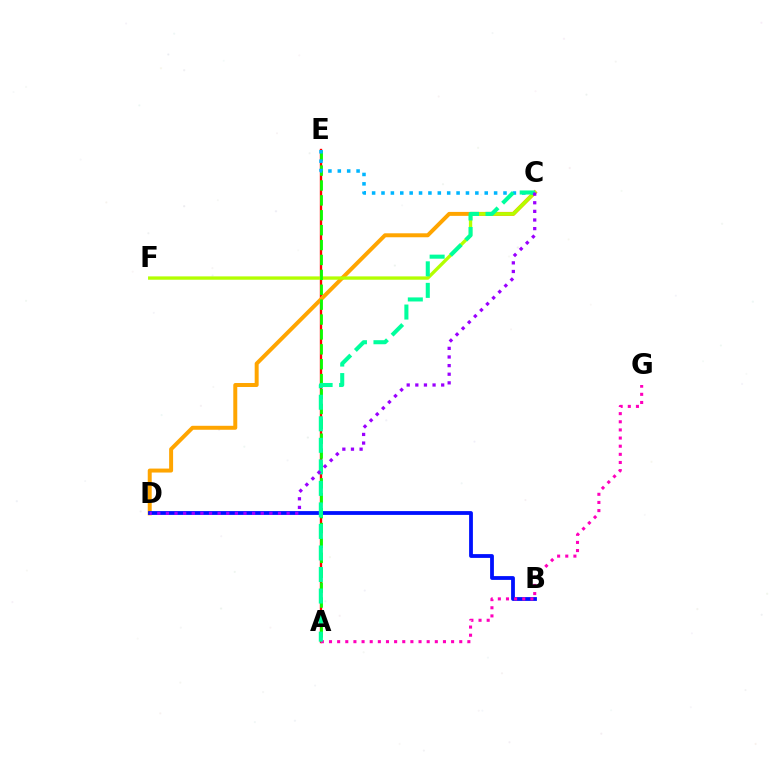{('A', 'E'): [{'color': '#ff0000', 'line_style': 'solid', 'thickness': 1.71}, {'color': '#08ff00', 'line_style': 'dashed', 'thickness': 2.02}], ('C', 'D'): [{'color': '#ffa500', 'line_style': 'solid', 'thickness': 2.86}, {'color': '#9b00ff', 'line_style': 'dotted', 'thickness': 2.34}], ('C', 'F'): [{'color': '#b3ff00', 'line_style': 'solid', 'thickness': 2.41}], ('B', 'D'): [{'color': '#0010ff', 'line_style': 'solid', 'thickness': 2.74}], ('A', 'G'): [{'color': '#ff00bd', 'line_style': 'dotted', 'thickness': 2.21}], ('C', 'E'): [{'color': '#00b5ff', 'line_style': 'dotted', 'thickness': 2.55}], ('A', 'C'): [{'color': '#00ff9d', 'line_style': 'dashed', 'thickness': 2.92}]}